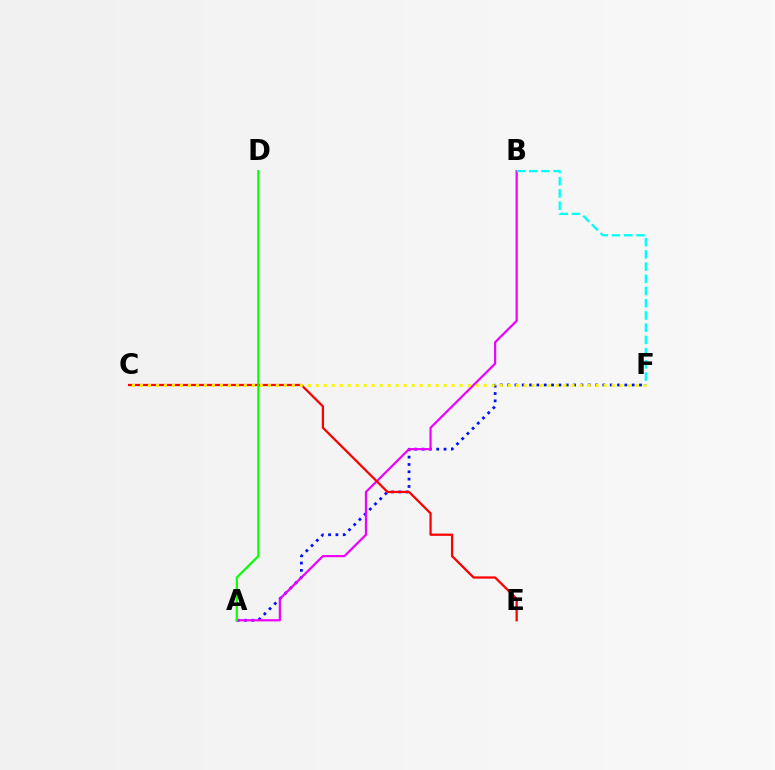{('A', 'F'): [{'color': '#0010ff', 'line_style': 'dotted', 'thickness': 1.99}], ('A', 'B'): [{'color': '#ee00ff', 'line_style': 'solid', 'thickness': 1.59}], ('C', 'E'): [{'color': '#ff0000', 'line_style': 'solid', 'thickness': 1.62}], ('C', 'F'): [{'color': '#fcf500', 'line_style': 'dotted', 'thickness': 2.17}], ('B', 'F'): [{'color': '#00fff6', 'line_style': 'dashed', 'thickness': 1.66}], ('A', 'D'): [{'color': '#08ff00', 'line_style': 'solid', 'thickness': 1.57}]}